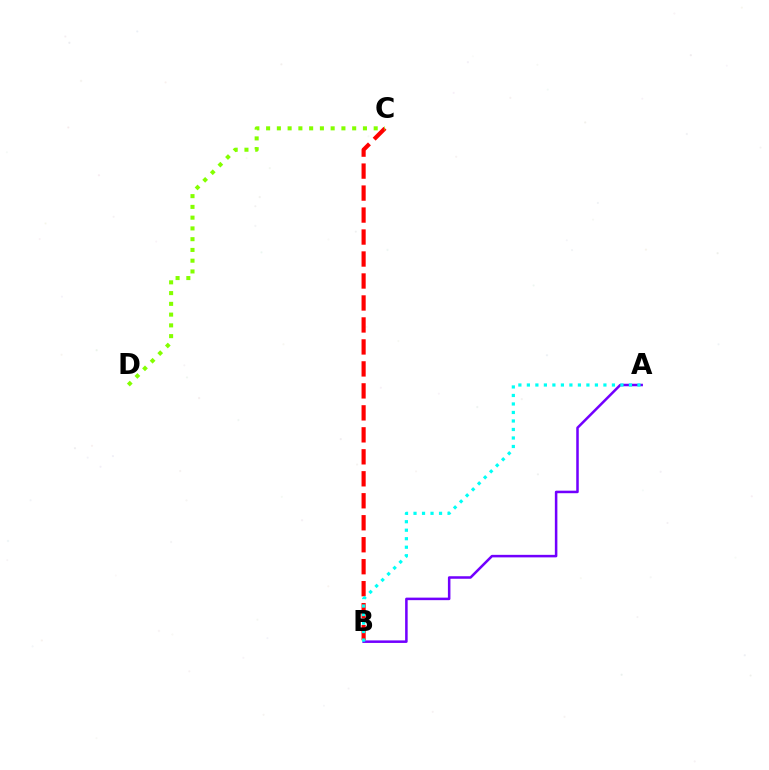{('B', 'C'): [{'color': '#ff0000', 'line_style': 'dashed', 'thickness': 2.99}], ('A', 'B'): [{'color': '#7200ff', 'line_style': 'solid', 'thickness': 1.82}, {'color': '#00fff6', 'line_style': 'dotted', 'thickness': 2.31}], ('C', 'D'): [{'color': '#84ff00', 'line_style': 'dotted', 'thickness': 2.92}]}